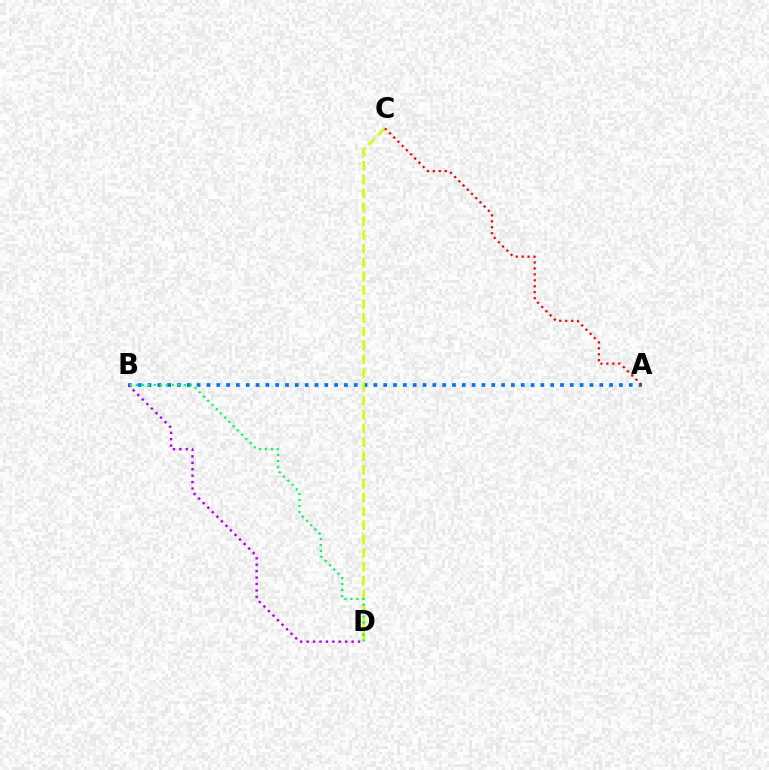{('A', 'B'): [{'color': '#0074ff', 'line_style': 'dotted', 'thickness': 2.67}], ('C', 'D'): [{'color': '#d1ff00', 'line_style': 'dashed', 'thickness': 1.88}], ('B', 'D'): [{'color': '#b900ff', 'line_style': 'dotted', 'thickness': 1.75}, {'color': '#00ff5c', 'line_style': 'dotted', 'thickness': 1.63}], ('A', 'C'): [{'color': '#ff0000', 'line_style': 'dotted', 'thickness': 1.62}]}